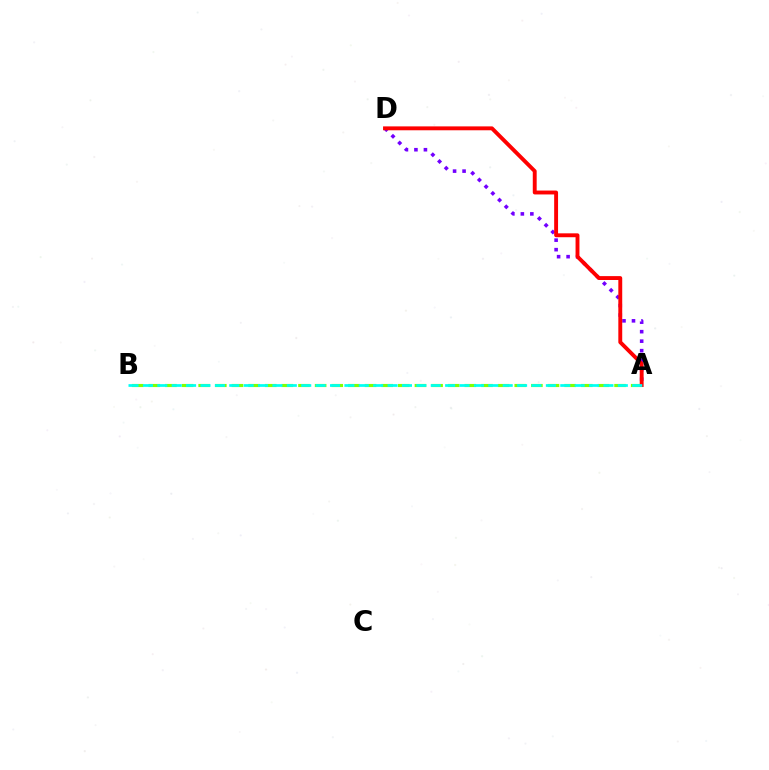{('A', 'D'): [{'color': '#7200ff', 'line_style': 'dotted', 'thickness': 2.58}, {'color': '#ff0000', 'line_style': 'solid', 'thickness': 2.8}], ('A', 'B'): [{'color': '#84ff00', 'line_style': 'dashed', 'thickness': 2.26}, {'color': '#00fff6', 'line_style': 'dashed', 'thickness': 1.96}]}